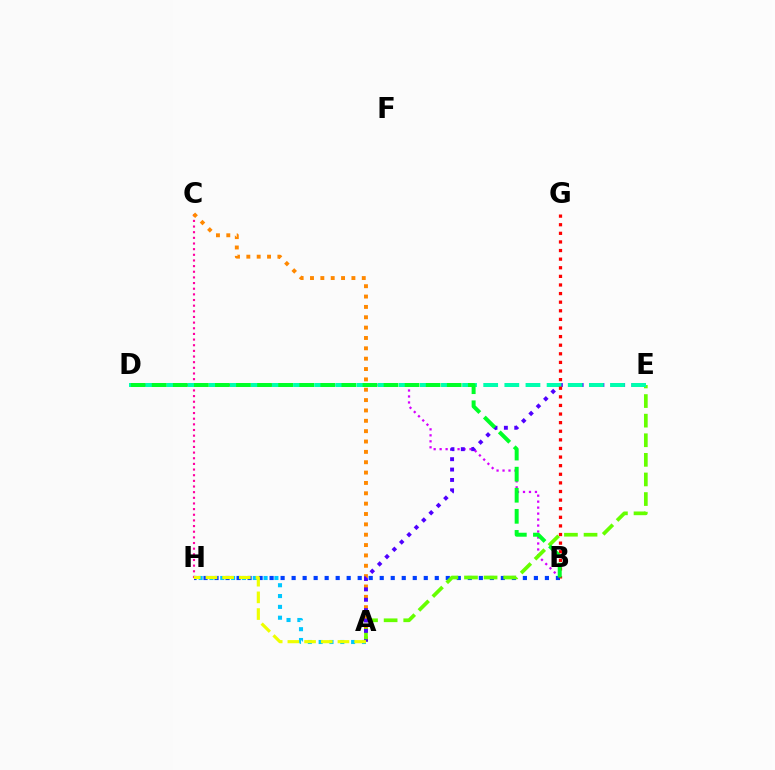{('B', 'D'): [{'color': '#d600ff', 'line_style': 'dotted', 'thickness': 1.62}, {'color': '#00ff27', 'line_style': 'dashed', 'thickness': 2.86}], ('B', 'H'): [{'color': '#003fff', 'line_style': 'dotted', 'thickness': 2.99}], ('C', 'H'): [{'color': '#ff00a0', 'line_style': 'dotted', 'thickness': 1.54}], ('A', 'C'): [{'color': '#ff8800', 'line_style': 'dotted', 'thickness': 2.81}], ('A', 'H'): [{'color': '#00c7ff', 'line_style': 'dotted', 'thickness': 2.94}, {'color': '#eeff00', 'line_style': 'dashed', 'thickness': 2.27}], ('A', 'E'): [{'color': '#66ff00', 'line_style': 'dashed', 'thickness': 2.66}, {'color': '#4f00ff', 'line_style': 'dotted', 'thickness': 2.82}], ('D', 'E'): [{'color': '#00ffaf', 'line_style': 'dashed', 'thickness': 2.87}], ('B', 'G'): [{'color': '#ff0000', 'line_style': 'dotted', 'thickness': 2.34}]}